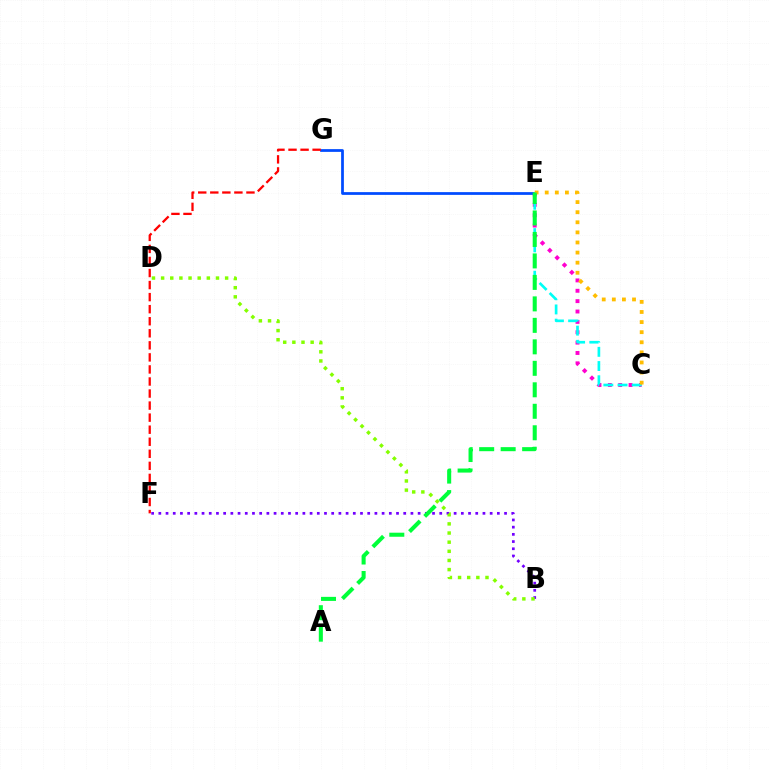{('B', 'F'): [{'color': '#7200ff', 'line_style': 'dotted', 'thickness': 1.96}], ('C', 'E'): [{'color': '#ff00cf', 'line_style': 'dotted', 'thickness': 2.82}, {'color': '#00fff6', 'line_style': 'dashed', 'thickness': 1.93}, {'color': '#ffbd00', 'line_style': 'dotted', 'thickness': 2.74}], ('E', 'G'): [{'color': '#004bff', 'line_style': 'solid', 'thickness': 1.98}], ('F', 'G'): [{'color': '#ff0000', 'line_style': 'dashed', 'thickness': 1.64}], ('B', 'D'): [{'color': '#84ff00', 'line_style': 'dotted', 'thickness': 2.48}], ('A', 'E'): [{'color': '#00ff39', 'line_style': 'dashed', 'thickness': 2.92}]}